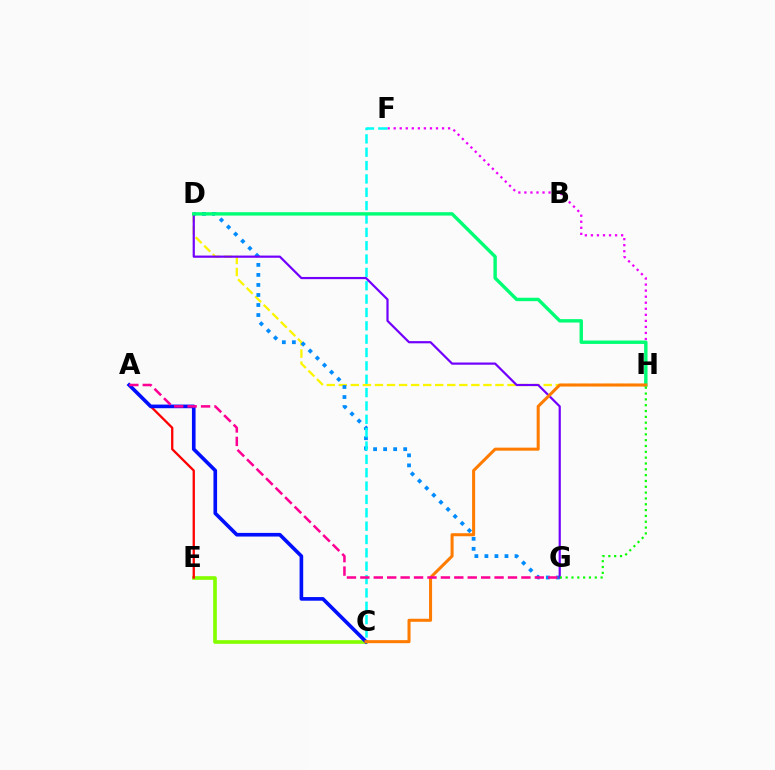{('C', 'E'): [{'color': '#84ff00', 'line_style': 'solid', 'thickness': 2.64}], ('F', 'H'): [{'color': '#ee00ff', 'line_style': 'dotted', 'thickness': 1.64}], ('D', 'H'): [{'color': '#fcf500', 'line_style': 'dashed', 'thickness': 1.64}, {'color': '#00ff74', 'line_style': 'solid', 'thickness': 2.45}], ('D', 'G'): [{'color': '#008cff', 'line_style': 'dotted', 'thickness': 2.73}, {'color': '#7200ff', 'line_style': 'solid', 'thickness': 1.59}], ('C', 'F'): [{'color': '#00fff6', 'line_style': 'dashed', 'thickness': 1.81}], ('A', 'E'): [{'color': '#ff0000', 'line_style': 'solid', 'thickness': 1.65}], ('A', 'C'): [{'color': '#0010ff', 'line_style': 'solid', 'thickness': 2.62}], ('C', 'H'): [{'color': '#ff7c00', 'line_style': 'solid', 'thickness': 2.19}], ('A', 'G'): [{'color': '#ff0094', 'line_style': 'dashed', 'thickness': 1.82}], ('G', 'H'): [{'color': '#08ff00', 'line_style': 'dotted', 'thickness': 1.58}]}